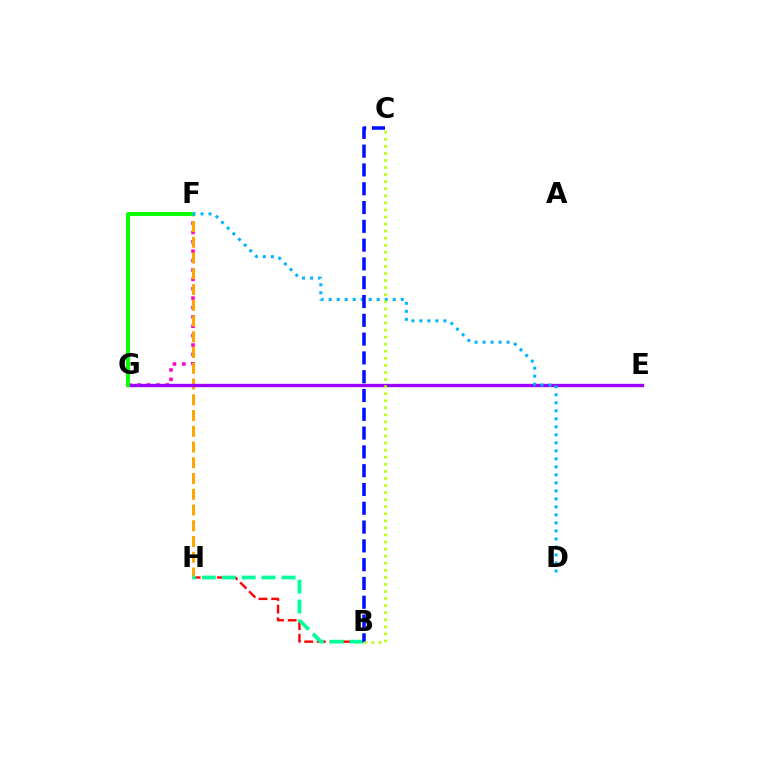{('B', 'H'): [{'color': '#ff0000', 'line_style': 'dashed', 'thickness': 1.72}, {'color': '#00ff9d', 'line_style': 'dashed', 'thickness': 2.71}], ('F', 'G'): [{'color': '#ff00bd', 'line_style': 'dotted', 'thickness': 2.55}, {'color': '#08ff00', 'line_style': 'solid', 'thickness': 2.8}], ('F', 'H'): [{'color': '#ffa500', 'line_style': 'dashed', 'thickness': 2.14}], ('E', 'G'): [{'color': '#9b00ff', 'line_style': 'solid', 'thickness': 2.42}], ('D', 'F'): [{'color': '#00b5ff', 'line_style': 'dotted', 'thickness': 2.18}], ('B', 'C'): [{'color': '#0010ff', 'line_style': 'dashed', 'thickness': 2.55}, {'color': '#b3ff00', 'line_style': 'dotted', 'thickness': 1.92}]}